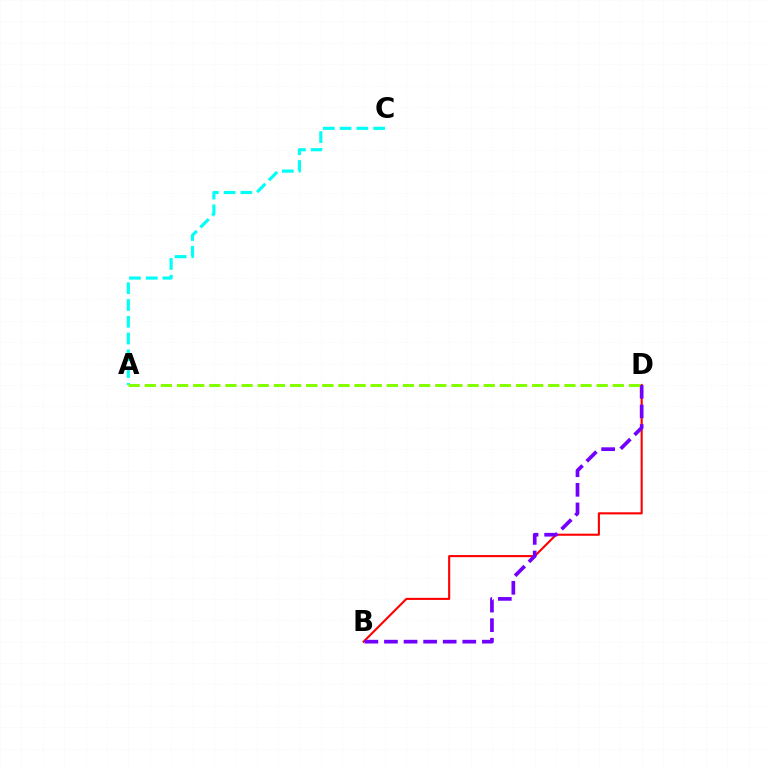{('B', 'D'): [{'color': '#ff0000', 'line_style': 'solid', 'thickness': 1.52}, {'color': '#7200ff', 'line_style': 'dashed', 'thickness': 2.66}], ('A', 'C'): [{'color': '#00fff6', 'line_style': 'dashed', 'thickness': 2.28}], ('A', 'D'): [{'color': '#84ff00', 'line_style': 'dashed', 'thickness': 2.19}]}